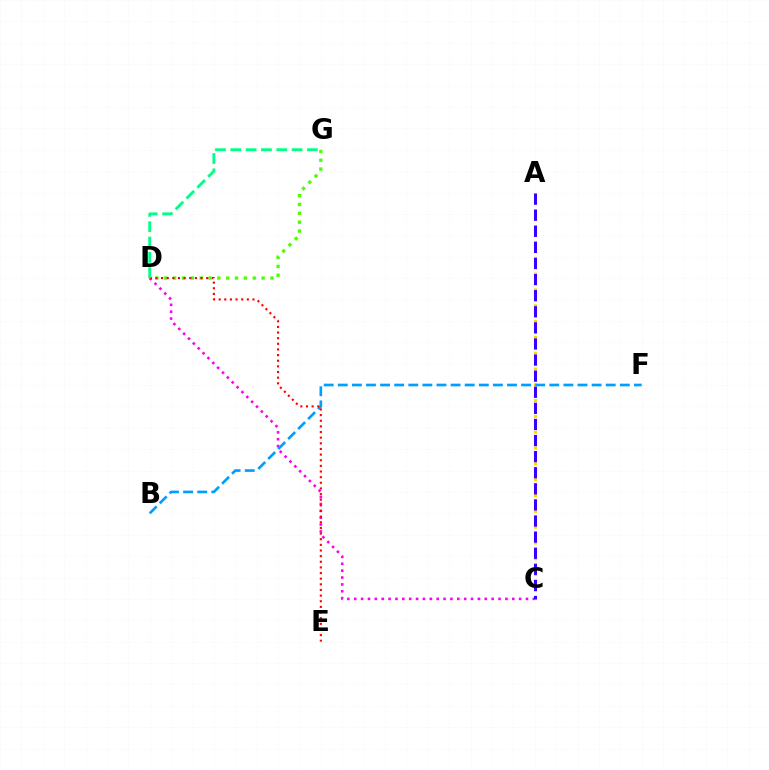{('C', 'D'): [{'color': '#ff00ed', 'line_style': 'dotted', 'thickness': 1.87}], ('A', 'C'): [{'color': '#ffd500', 'line_style': 'dotted', 'thickness': 2.15}, {'color': '#3700ff', 'line_style': 'dashed', 'thickness': 2.19}], ('D', 'G'): [{'color': '#4fff00', 'line_style': 'dotted', 'thickness': 2.4}, {'color': '#00ff86', 'line_style': 'dashed', 'thickness': 2.08}], ('B', 'F'): [{'color': '#009eff', 'line_style': 'dashed', 'thickness': 1.92}], ('D', 'E'): [{'color': '#ff0000', 'line_style': 'dotted', 'thickness': 1.53}]}